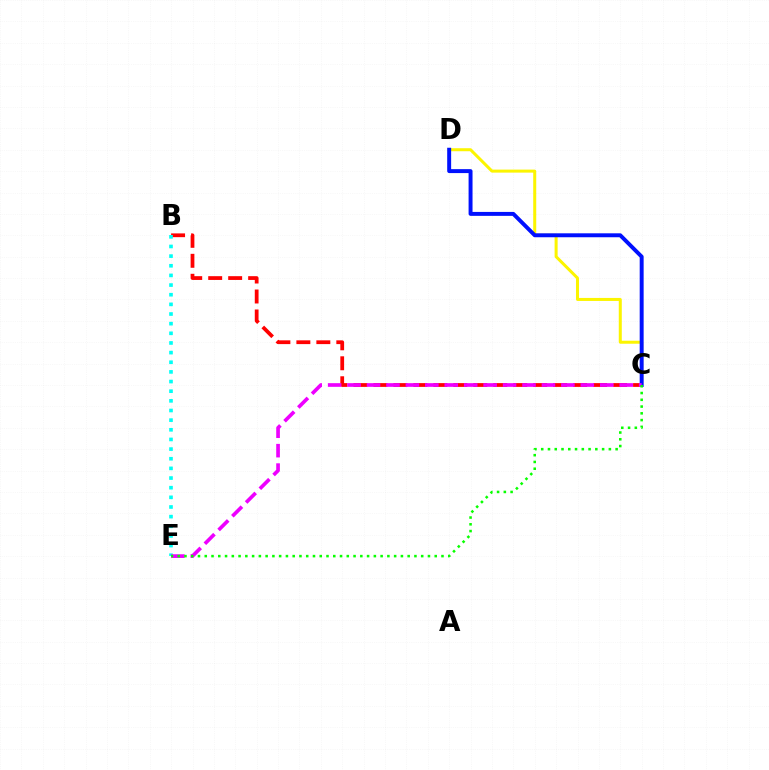{('B', 'C'): [{'color': '#ff0000', 'line_style': 'dashed', 'thickness': 2.71}], ('C', 'D'): [{'color': '#fcf500', 'line_style': 'solid', 'thickness': 2.17}, {'color': '#0010ff', 'line_style': 'solid', 'thickness': 2.84}], ('B', 'E'): [{'color': '#00fff6', 'line_style': 'dotted', 'thickness': 2.62}], ('C', 'E'): [{'color': '#ee00ff', 'line_style': 'dashed', 'thickness': 2.64}, {'color': '#08ff00', 'line_style': 'dotted', 'thickness': 1.84}]}